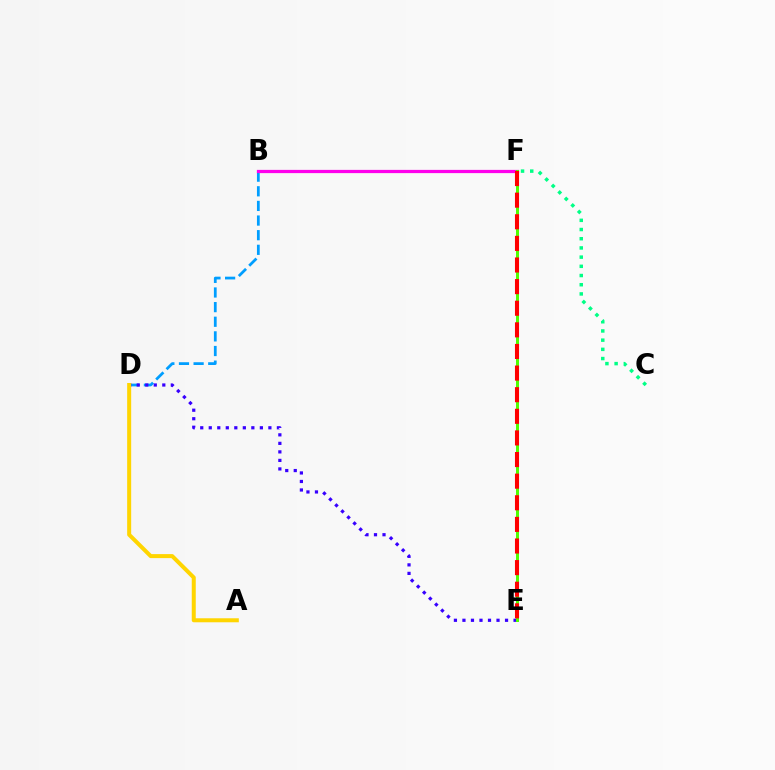{('B', 'D'): [{'color': '#009eff', 'line_style': 'dashed', 'thickness': 1.99}], ('B', 'F'): [{'color': '#ff00ed', 'line_style': 'solid', 'thickness': 2.33}], ('D', 'E'): [{'color': '#3700ff', 'line_style': 'dotted', 'thickness': 2.31}], ('C', 'F'): [{'color': '#00ff86', 'line_style': 'dotted', 'thickness': 2.5}], ('E', 'F'): [{'color': '#4fff00', 'line_style': 'solid', 'thickness': 2.14}, {'color': '#ff0000', 'line_style': 'dashed', 'thickness': 2.94}], ('A', 'D'): [{'color': '#ffd500', 'line_style': 'solid', 'thickness': 2.89}]}